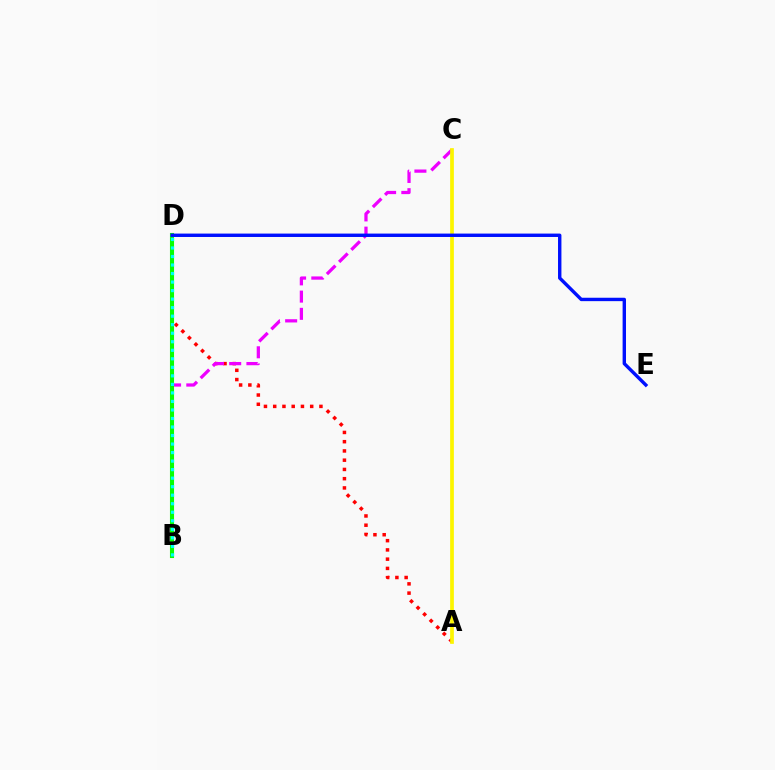{('A', 'D'): [{'color': '#ff0000', 'line_style': 'dotted', 'thickness': 2.51}], ('B', 'C'): [{'color': '#ee00ff', 'line_style': 'dashed', 'thickness': 2.34}], ('A', 'C'): [{'color': '#fcf500', 'line_style': 'solid', 'thickness': 2.68}], ('B', 'D'): [{'color': '#08ff00', 'line_style': 'solid', 'thickness': 2.94}, {'color': '#00fff6', 'line_style': 'dotted', 'thickness': 2.32}], ('D', 'E'): [{'color': '#0010ff', 'line_style': 'solid', 'thickness': 2.45}]}